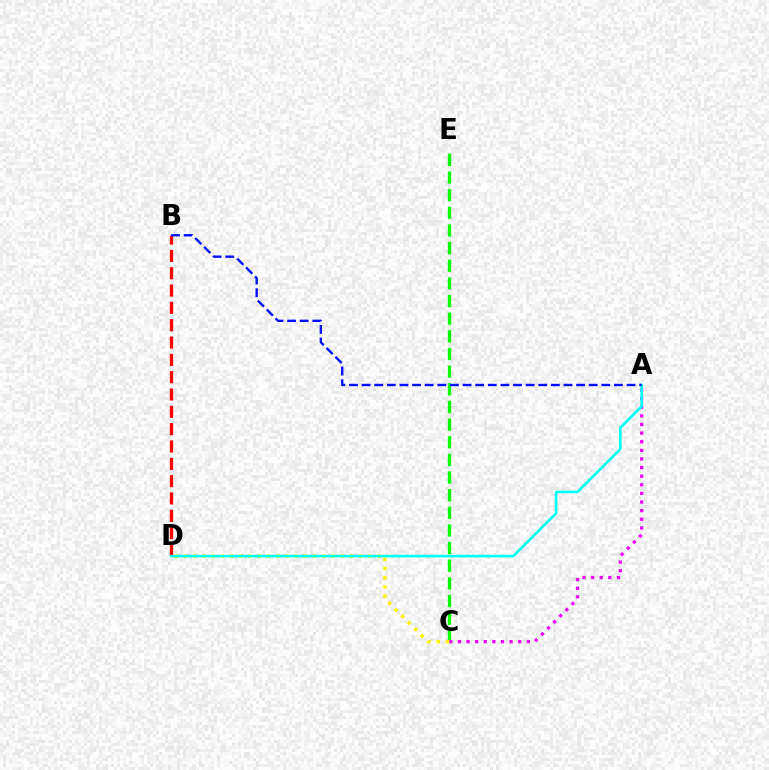{('C', 'E'): [{'color': '#08ff00', 'line_style': 'dashed', 'thickness': 2.4}], ('B', 'D'): [{'color': '#ff0000', 'line_style': 'dashed', 'thickness': 2.35}], ('A', 'C'): [{'color': '#ee00ff', 'line_style': 'dotted', 'thickness': 2.34}], ('C', 'D'): [{'color': '#fcf500', 'line_style': 'dotted', 'thickness': 2.5}], ('A', 'D'): [{'color': '#00fff6', 'line_style': 'solid', 'thickness': 1.86}], ('A', 'B'): [{'color': '#0010ff', 'line_style': 'dashed', 'thickness': 1.71}]}